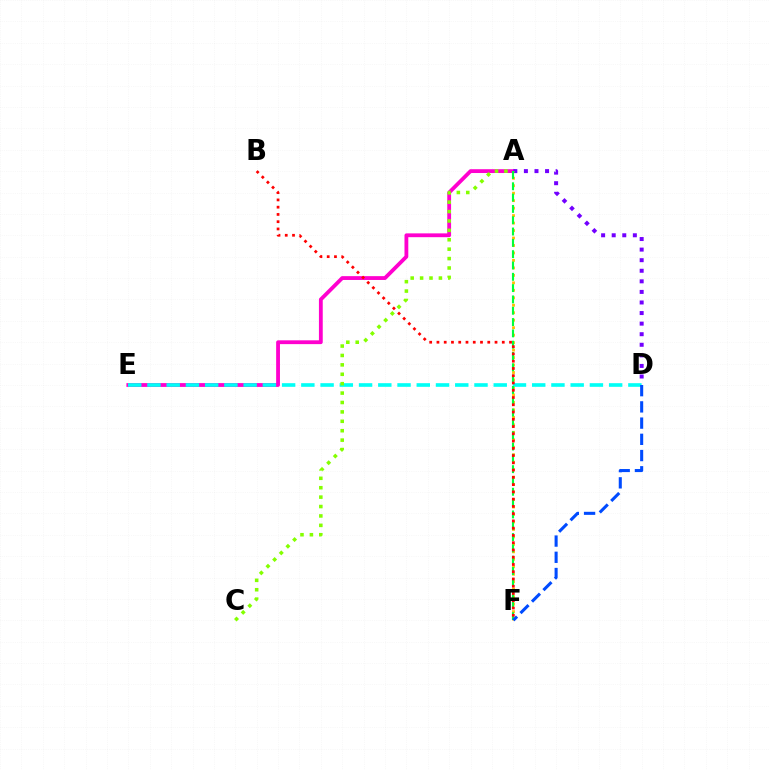{('A', 'E'): [{'color': '#ff00cf', 'line_style': 'solid', 'thickness': 2.75}], ('A', 'D'): [{'color': '#7200ff', 'line_style': 'dotted', 'thickness': 2.87}], ('A', 'F'): [{'color': '#ffbd00', 'line_style': 'dotted', 'thickness': 2.03}, {'color': '#00ff39', 'line_style': 'dashed', 'thickness': 1.54}], ('D', 'E'): [{'color': '#00fff6', 'line_style': 'dashed', 'thickness': 2.61}], ('D', 'F'): [{'color': '#004bff', 'line_style': 'dashed', 'thickness': 2.2}], ('B', 'F'): [{'color': '#ff0000', 'line_style': 'dotted', 'thickness': 1.97}], ('A', 'C'): [{'color': '#84ff00', 'line_style': 'dotted', 'thickness': 2.56}]}